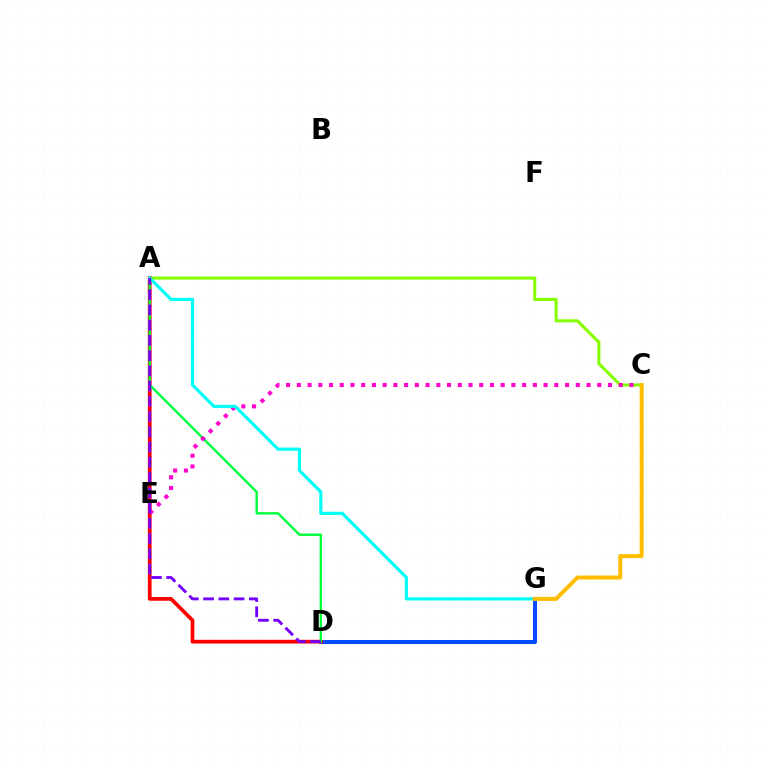{('A', 'C'): [{'color': '#84ff00', 'line_style': 'solid', 'thickness': 2.2}], ('D', 'G'): [{'color': '#004bff', 'line_style': 'solid', 'thickness': 2.87}], ('A', 'D'): [{'color': '#ff0000', 'line_style': 'solid', 'thickness': 2.69}, {'color': '#00ff39', 'line_style': 'solid', 'thickness': 1.72}, {'color': '#7200ff', 'line_style': 'dashed', 'thickness': 2.07}], ('C', 'E'): [{'color': '#ff00cf', 'line_style': 'dotted', 'thickness': 2.92}], ('A', 'G'): [{'color': '#00fff6', 'line_style': 'solid', 'thickness': 2.29}], ('C', 'G'): [{'color': '#ffbd00', 'line_style': 'solid', 'thickness': 2.88}]}